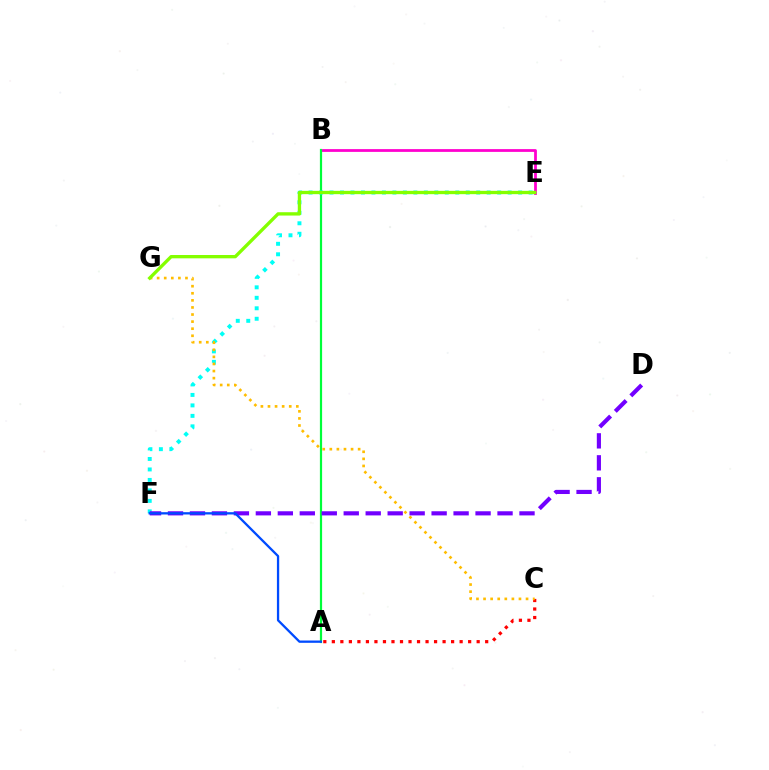{('A', 'C'): [{'color': '#ff0000', 'line_style': 'dotted', 'thickness': 2.31}], ('B', 'E'): [{'color': '#ff00cf', 'line_style': 'solid', 'thickness': 2.0}], ('A', 'B'): [{'color': '#00ff39', 'line_style': 'solid', 'thickness': 1.59}], ('E', 'F'): [{'color': '#00fff6', 'line_style': 'dotted', 'thickness': 2.85}], ('C', 'G'): [{'color': '#ffbd00', 'line_style': 'dotted', 'thickness': 1.92}], ('E', 'G'): [{'color': '#84ff00', 'line_style': 'solid', 'thickness': 2.4}], ('D', 'F'): [{'color': '#7200ff', 'line_style': 'dashed', 'thickness': 2.98}], ('A', 'F'): [{'color': '#004bff', 'line_style': 'solid', 'thickness': 1.65}]}